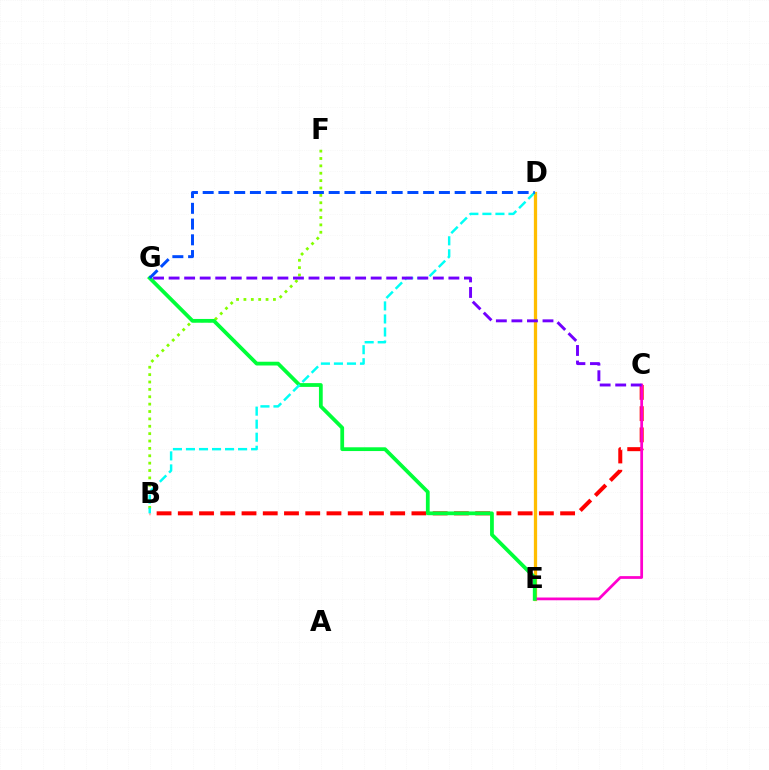{('B', 'C'): [{'color': '#ff0000', 'line_style': 'dashed', 'thickness': 2.89}], ('D', 'E'): [{'color': '#ffbd00', 'line_style': 'solid', 'thickness': 2.35}], ('B', 'F'): [{'color': '#84ff00', 'line_style': 'dotted', 'thickness': 2.0}], ('C', 'E'): [{'color': '#ff00cf', 'line_style': 'solid', 'thickness': 1.98}], ('E', 'G'): [{'color': '#00ff39', 'line_style': 'solid', 'thickness': 2.71}], ('B', 'D'): [{'color': '#00fff6', 'line_style': 'dashed', 'thickness': 1.77}], ('C', 'G'): [{'color': '#7200ff', 'line_style': 'dashed', 'thickness': 2.11}], ('D', 'G'): [{'color': '#004bff', 'line_style': 'dashed', 'thickness': 2.14}]}